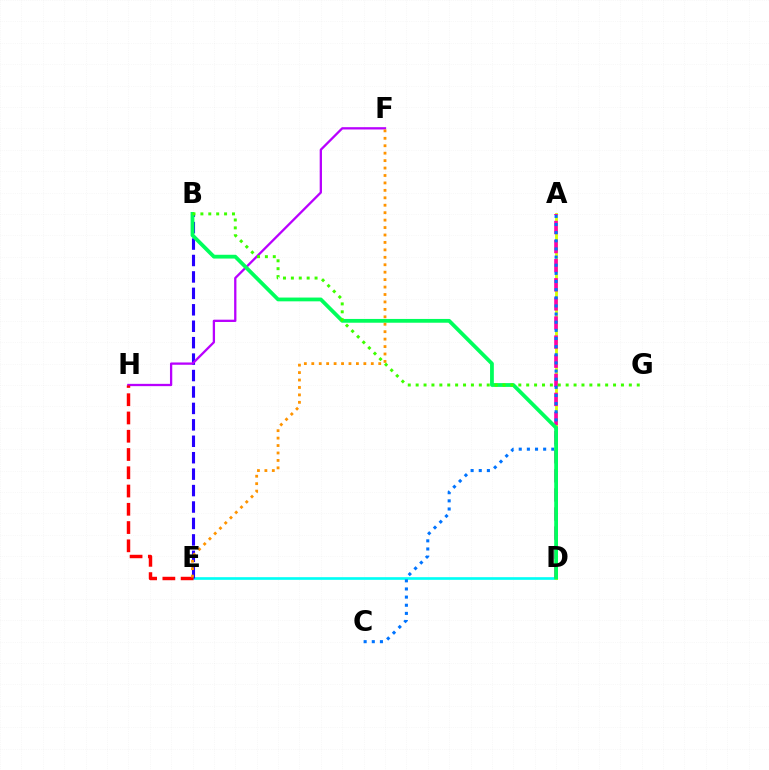{('D', 'E'): [{'color': '#00fff6', 'line_style': 'solid', 'thickness': 1.91}], ('A', 'D'): [{'color': '#d1ff00', 'line_style': 'solid', 'thickness': 2.02}, {'color': '#ff00ac', 'line_style': 'dashed', 'thickness': 2.6}], ('B', 'E'): [{'color': '#2500ff', 'line_style': 'dashed', 'thickness': 2.23}], ('A', 'C'): [{'color': '#0074ff', 'line_style': 'dotted', 'thickness': 2.21}], ('F', 'H'): [{'color': '#b900ff', 'line_style': 'solid', 'thickness': 1.65}], ('B', 'D'): [{'color': '#00ff5c', 'line_style': 'solid', 'thickness': 2.72}], ('B', 'G'): [{'color': '#3dff00', 'line_style': 'dotted', 'thickness': 2.15}], ('E', 'H'): [{'color': '#ff0000', 'line_style': 'dashed', 'thickness': 2.48}], ('E', 'F'): [{'color': '#ff9400', 'line_style': 'dotted', 'thickness': 2.02}]}